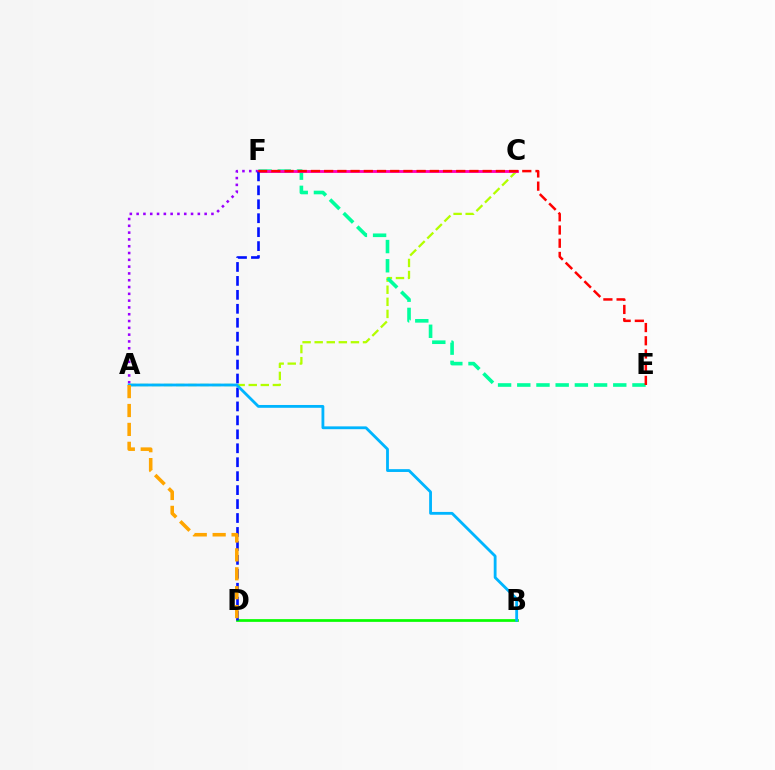{('A', 'C'): [{'color': '#b3ff00', 'line_style': 'dashed', 'thickness': 1.64}], ('A', 'F'): [{'color': '#9b00ff', 'line_style': 'dotted', 'thickness': 1.85}], ('E', 'F'): [{'color': '#00ff9d', 'line_style': 'dashed', 'thickness': 2.61}, {'color': '#ff0000', 'line_style': 'dashed', 'thickness': 1.79}], ('C', 'F'): [{'color': '#ff00bd', 'line_style': 'solid', 'thickness': 2.05}], ('B', 'D'): [{'color': '#08ff00', 'line_style': 'solid', 'thickness': 1.96}], ('D', 'F'): [{'color': '#0010ff', 'line_style': 'dashed', 'thickness': 1.89}], ('A', 'B'): [{'color': '#00b5ff', 'line_style': 'solid', 'thickness': 2.03}], ('A', 'D'): [{'color': '#ffa500', 'line_style': 'dashed', 'thickness': 2.57}]}